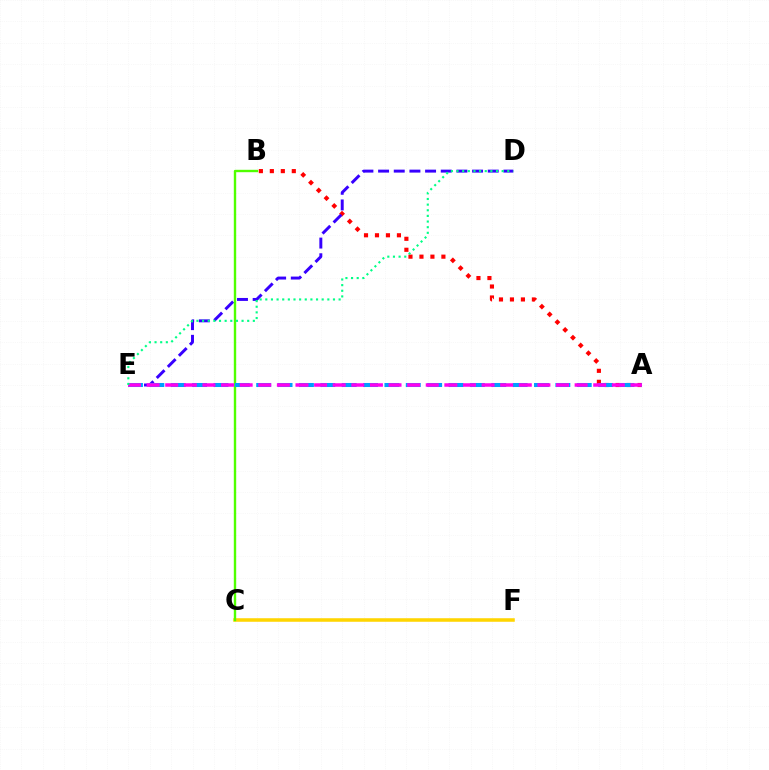{('A', 'B'): [{'color': '#ff0000', 'line_style': 'dotted', 'thickness': 2.98}], ('D', 'E'): [{'color': '#3700ff', 'line_style': 'dashed', 'thickness': 2.13}, {'color': '#00ff86', 'line_style': 'dotted', 'thickness': 1.53}], ('C', 'F'): [{'color': '#ffd500', 'line_style': 'solid', 'thickness': 2.55}], ('B', 'C'): [{'color': '#4fff00', 'line_style': 'solid', 'thickness': 1.72}], ('A', 'E'): [{'color': '#009eff', 'line_style': 'dashed', 'thickness': 2.9}, {'color': '#ff00ed', 'line_style': 'dashed', 'thickness': 2.53}]}